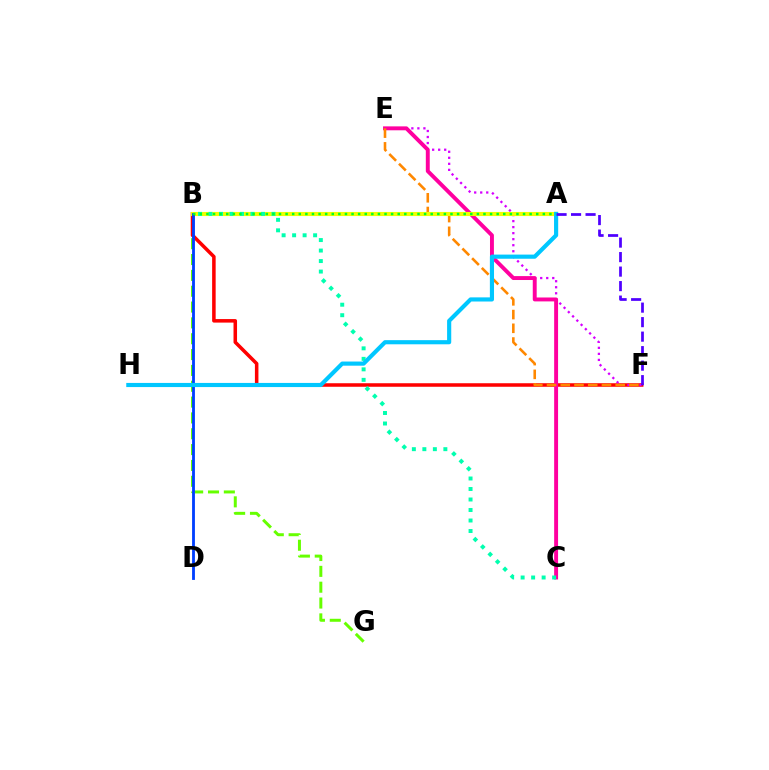{('B', 'G'): [{'color': '#66ff00', 'line_style': 'dashed', 'thickness': 2.15}], ('B', 'F'): [{'color': '#ff0000', 'line_style': 'solid', 'thickness': 2.54}], ('E', 'F'): [{'color': '#d600ff', 'line_style': 'dotted', 'thickness': 1.64}, {'color': '#ff8800', 'line_style': 'dashed', 'thickness': 1.87}], ('C', 'E'): [{'color': '#ff00a0', 'line_style': 'solid', 'thickness': 2.82}], ('A', 'B'): [{'color': '#eeff00', 'line_style': 'solid', 'thickness': 2.97}, {'color': '#00ff27', 'line_style': 'dotted', 'thickness': 1.79}], ('B', 'D'): [{'color': '#003fff', 'line_style': 'solid', 'thickness': 2.03}], ('B', 'C'): [{'color': '#00ffaf', 'line_style': 'dotted', 'thickness': 2.85}], ('A', 'H'): [{'color': '#00c7ff', 'line_style': 'solid', 'thickness': 2.98}], ('A', 'F'): [{'color': '#4f00ff', 'line_style': 'dashed', 'thickness': 1.97}]}